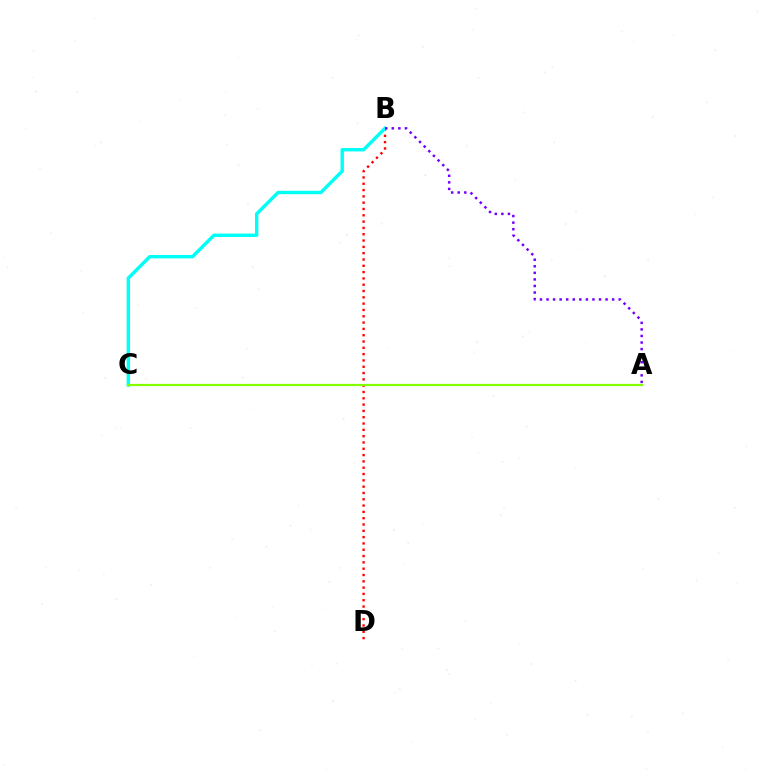{('B', 'D'): [{'color': '#ff0000', 'line_style': 'dotted', 'thickness': 1.71}], ('B', 'C'): [{'color': '#00fff6', 'line_style': 'solid', 'thickness': 2.45}], ('A', 'B'): [{'color': '#7200ff', 'line_style': 'dotted', 'thickness': 1.78}], ('A', 'C'): [{'color': '#84ff00', 'line_style': 'solid', 'thickness': 1.58}]}